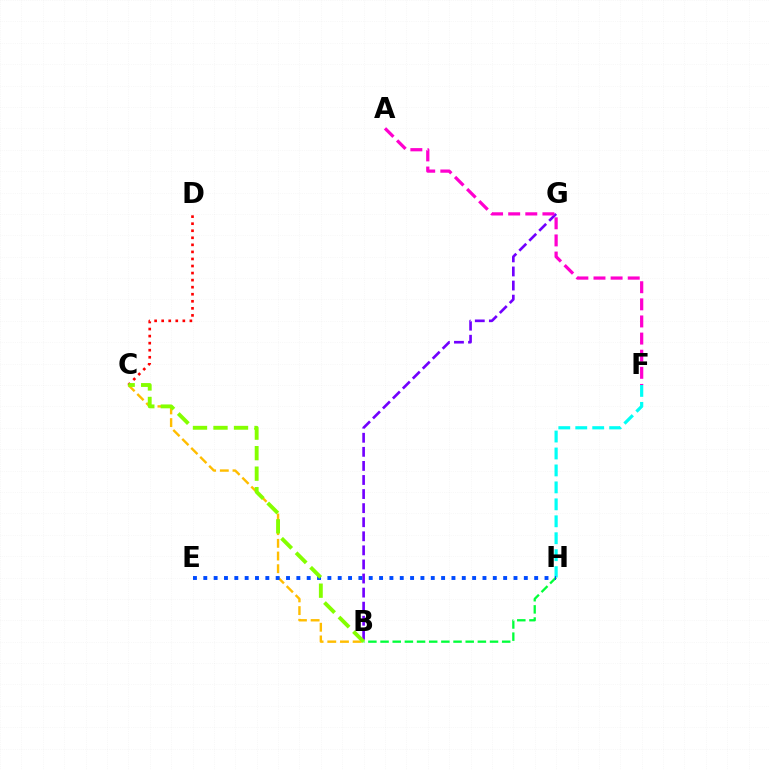{('F', 'H'): [{'color': '#00fff6', 'line_style': 'dashed', 'thickness': 2.3}], ('B', 'G'): [{'color': '#7200ff', 'line_style': 'dashed', 'thickness': 1.91}], ('A', 'F'): [{'color': '#ff00cf', 'line_style': 'dashed', 'thickness': 2.33}], ('C', 'D'): [{'color': '#ff0000', 'line_style': 'dotted', 'thickness': 1.92}], ('B', 'H'): [{'color': '#00ff39', 'line_style': 'dashed', 'thickness': 1.65}], ('B', 'C'): [{'color': '#ffbd00', 'line_style': 'dashed', 'thickness': 1.72}, {'color': '#84ff00', 'line_style': 'dashed', 'thickness': 2.79}], ('E', 'H'): [{'color': '#004bff', 'line_style': 'dotted', 'thickness': 2.81}]}